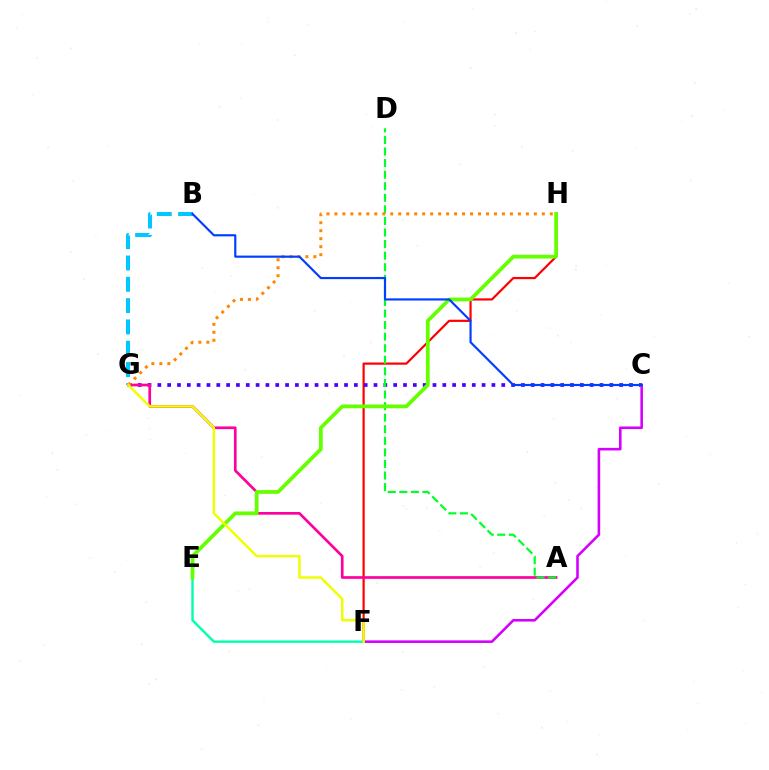{('B', 'G'): [{'color': '#00c7ff', 'line_style': 'dashed', 'thickness': 2.89}], ('F', 'H'): [{'color': '#ff0000', 'line_style': 'solid', 'thickness': 1.58}], ('C', 'G'): [{'color': '#4f00ff', 'line_style': 'dotted', 'thickness': 2.67}], ('A', 'G'): [{'color': '#ff00a0', 'line_style': 'solid', 'thickness': 1.94}], ('A', 'D'): [{'color': '#00ff27', 'line_style': 'dashed', 'thickness': 1.57}], ('C', 'F'): [{'color': '#d600ff', 'line_style': 'solid', 'thickness': 1.86}], ('G', 'H'): [{'color': '#ff8800', 'line_style': 'dotted', 'thickness': 2.17}], ('E', 'F'): [{'color': '#00ffaf', 'line_style': 'solid', 'thickness': 1.72}], ('E', 'H'): [{'color': '#66ff00', 'line_style': 'solid', 'thickness': 2.71}], ('F', 'G'): [{'color': '#eeff00', 'line_style': 'solid', 'thickness': 1.77}], ('B', 'C'): [{'color': '#003fff', 'line_style': 'solid', 'thickness': 1.56}]}